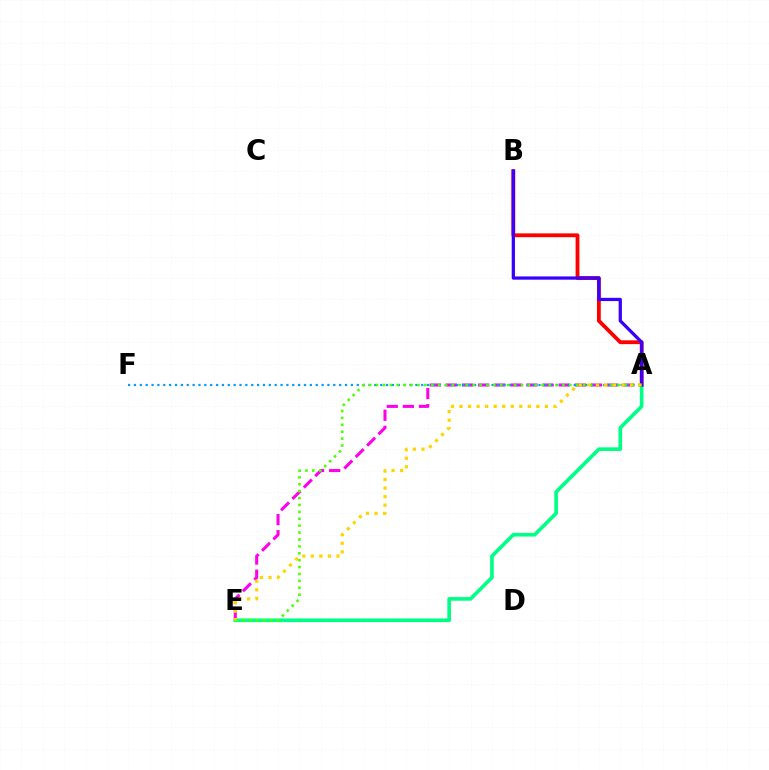{('A', 'E'): [{'color': '#ff00ed', 'line_style': 'dashed', 'thickness': 2.19}, {'color': '#00ff86', 'line_style': 'solid', 'thickness': 2.63}, {'color': '#4fff00', 'line_style': 'dotted', 'thickness': 1.87}, {'color': '#ffd500', 'line_style': 'dotted', 'thickness': 2.32}], ('A', 'B'): [{'color': '#ff0000', 'line_style': 'solid', 'thickness': 2.74}, {'color': '#3700ff', 'line_style': 'solid', 'thickness': 2.34}], ('A', 'F'): [{'color': '#009eff', 'line_style': 'dotted', 'thickness': 1.59}]}